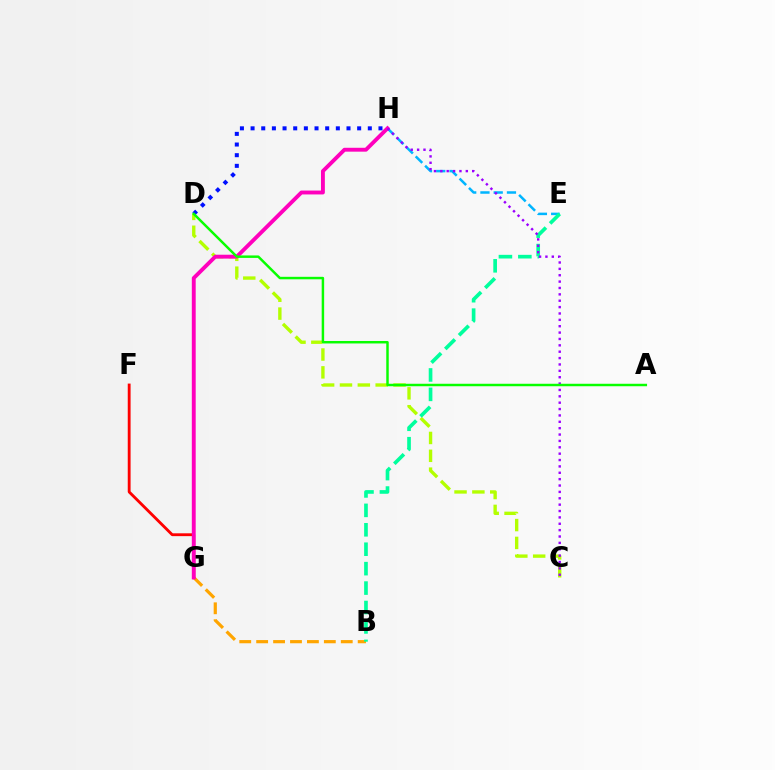{('E', 'H'): [{'color': '#00b5ff', 'line_style': 'dashed', 'thickness': 1.8}], ('B', 'G'): [{'color': '#ffa500', 'line_style': 'dashed', 'thickness': 2.3}], ('F', 'G'): [{'color': '#ff0000', 'line_style': 'solid', 'thickness': 2.04}], ('C', 'D'): [{'color': '#b3ff00', 'line_style': 'dashed', 'thickness': 2.43}], ('G', 'H'): [{'color': '#ff00bd', 'line_style': 'solid', 'thickness': 2.79}], ('B', 'E'): [{'color': '#00ff9d', 'line_style': 'dashed', 'thickness': 2.64}], ('C', 'H'): [{'color': '#9b00ff', 'line_style': 'dotted', 'thickness': 1.73}], ('D', 'H'): [{'color': '#0010ff', 'line_style': 'dotted', 'thickness': 2.9}], ('A', 'D'): [{'color': '#08ff00', 'line_style': 'solid', 'thickness': 1.78}]}